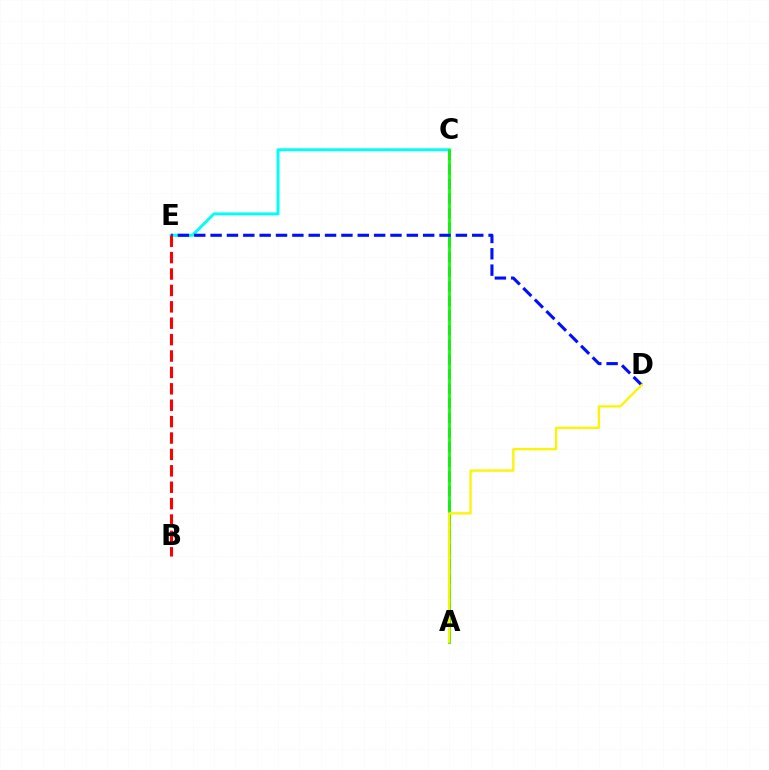{('C', 'E'): [{'color': '#00fff6', 'line_style': 'solid', 'thickness': 2.11}], ('A', 'C'): [{'color': '#ee00ff', 'line_style': 'dashed', 'thickness': 1.99}, {'color': '#08ff00', 'line_style': 'solid', 'thickness': 1.99}], ('D', 'E'): [{'color': '#0010ff', 'line_style': 'dashed', 'thickness': 2.22}], ('B', 'E'): [{'color': '#ff0000', 'line_style': 'dashed', 'thickness': 2.23}], ('A', 'D'): [{'color': '#fcf500', 'line_style': 'solid', 'thickness': 1.65}]}